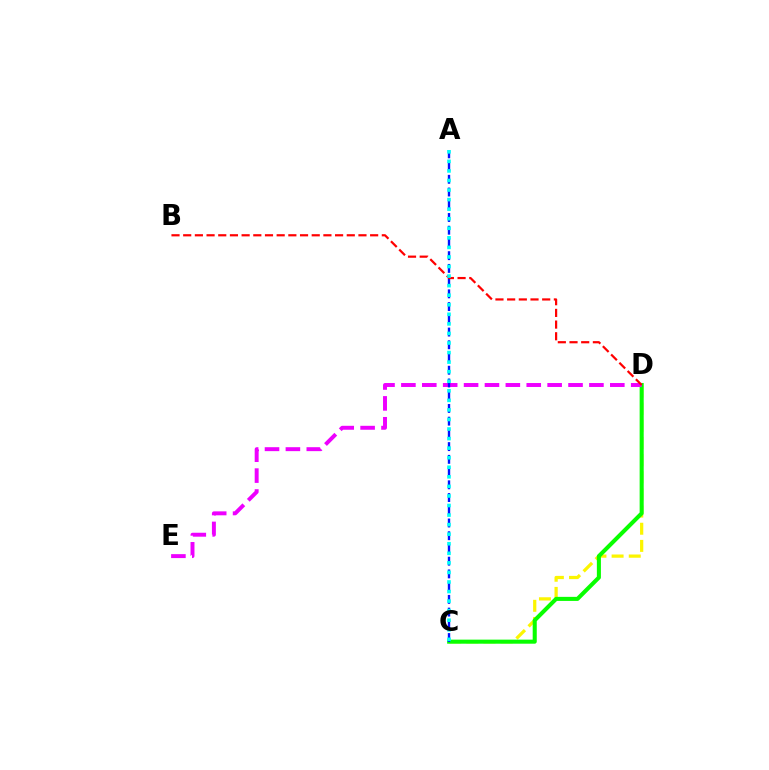{('C', 'D'): [{'color': '#fcf500', 'line_style': 'dashed', 'thickness': 2.33}, {'color': '#08ff00', 'line_style': 'solid', 'thickness': 2.92}], ('D', 'E'): [{'color': '#ee00ff', 'line_style': 'dashed', 'thickness': 2.84}], ('A', 'C'): [{'color': '#0010ff', 'line_style': 'dashed', 'thickness': 1.73}, {'color': '#00fff6', 'line_style': 'dotted', 'thickness': 2.6}], ('B', 'D'): [{'color': '#ff0000', 'line_style': 'dashed', 'thickness': 1.59}]}